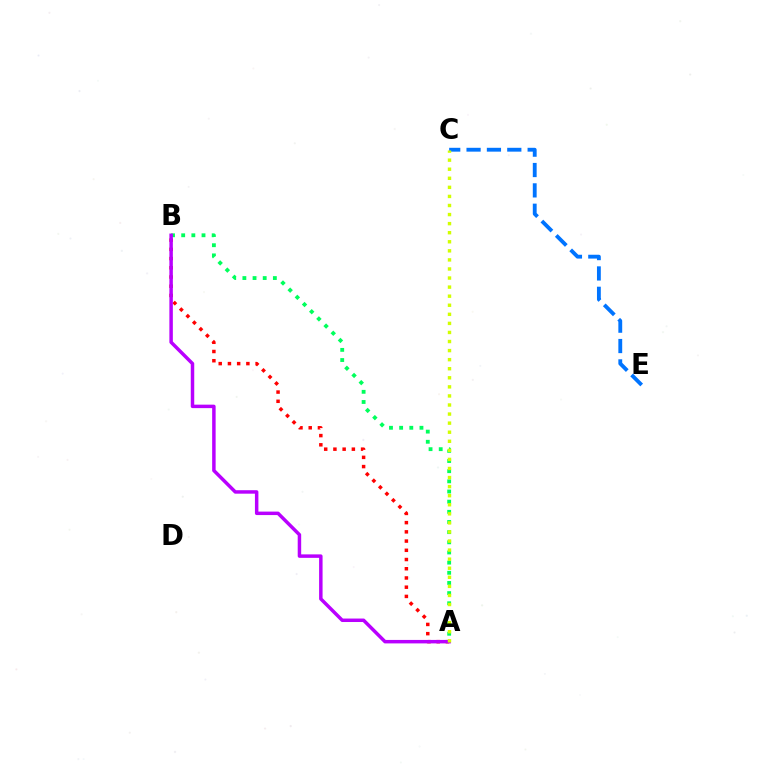{('A', 'B'): [{'color': '#00ff5c', 'line_style': 'dotted', 'thickness': 2.76}, {'color': '#ff0000', 'line_style': 'dotted', 'thickness': 2.51}, {'color': '#b900ff', 'line_style': 'solid', 'thickness': 2.5}], ('C', 'E'): [{'color': '#0074ff', 'line_style': 'dashed', 'thickness': 2.77}], ('A', 'C'): [{'color': '#d1ff00', 'line_style': 'dotted', 'thickness': 2.46}]}